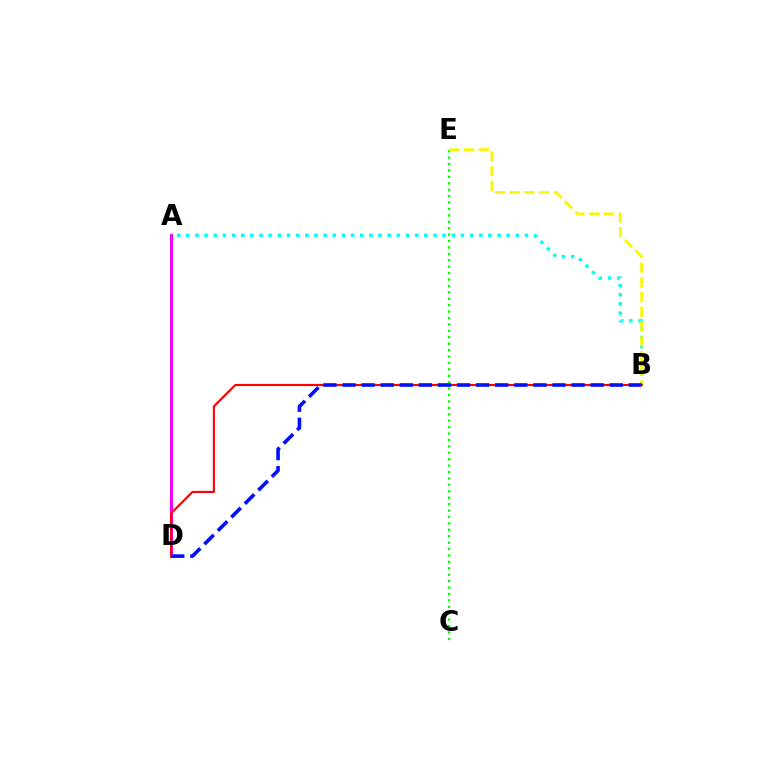{('A', 'D'): [{'color': '#ee00ff', 'line_style': 'solid', 'thickness': 2.14}], ('C', 'E'): [{'color': '#08ff00', 'line_style': 'dotted', 'thickness': 1.74}], ('A', 'B'): [{'color': '#00fff6', 'line_style': 'dotted', 'thickness': 2.49}], ('B', 'E'): [{'color': '#fcf500', 'line_style': 'dashed', 'thickness': 2.0}], ('B', 'D'): [{'color': '#ff0000', 'line_style': 'solid', 'thickness': 1.54}, {'color': '#0010ff', 'line_style': 'dashed', 'thickness': 2.59}]}